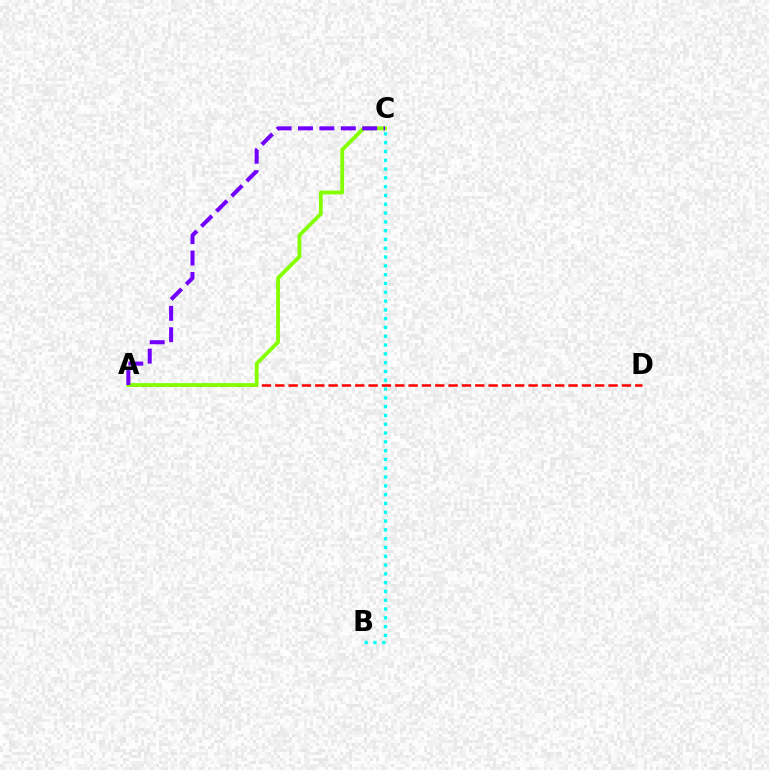{('A', 'D'): [{'color': '#ff0000', 'line_style': 'dashed', 'thickness': 1.81}], ('A', 'C'): [{'color': '#84ff00', 'line_style': 'solid', 'thickness': 2.73}, {'color': '#7200ff', 'line_style': 'dashed', 'thickness': 2.91}], ('B', 'C'): [{'color': '#00fff6', 'line_style': 'dotted', 'thickness': 2.39}]}